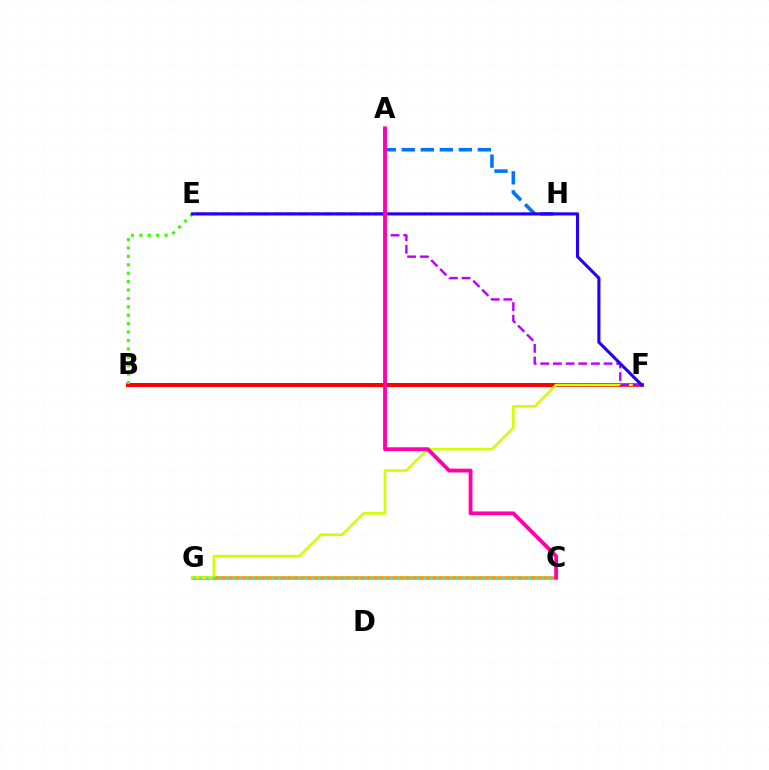{('C', 'G'): [{'color': '#ff9400', 'line_style': 'solid', 'thickness': 2.6}, {'color': '#00fff6', 'line_style': 'dotted', 'thickness': 1.79}], ('E', 'H'): [{'color': '#00ff5c', 'line_style': 'dotted', 'thickness': 1.68}], ('A', 'H'): [{'color': '#0074ff', 'line_style': 'dashed', 'thickness': 2.58}], ('B', 'F'): [{'color': '#ff0000', 'line_style': 'solid', 'thickness': 2.89}], ('B', 'E'): [{'color': '#3dff00', 'line_style': 'dotted', 'thickness': 2.29}], ('F', 'G'): [{'color': '#d1ff00', 'line_style': 'solid', 'thickness': 1.9}], ('E', 'F'): [{'color': '#b900ff', 'line_style': 'dashed', 'thickness': 1.72}, {'color': '#2500ff', 'line_style': 'solid', 'thickness': 2.23}], ('A', 'C'): [{'color': '#ff00ac', 'line_style': 'solid', 'thickness': 2.75}]}